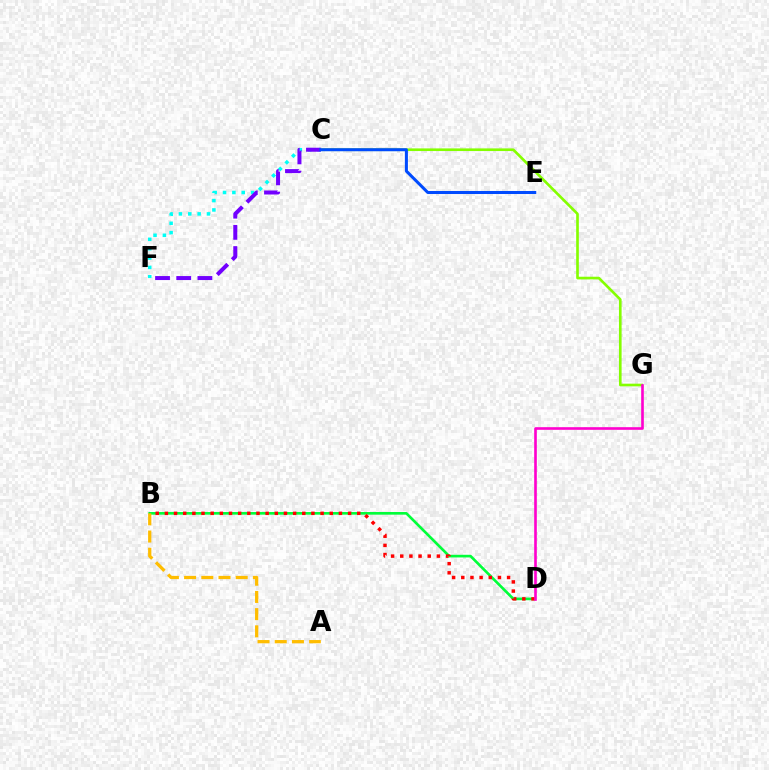{('C', 'G'): [{'color': '#84ff00', 'line_style': 'solid', 'thickness': 1.91}], ('C', 'F'): [{'color': '#00fff6', 'line_style': 'dotted', 'thickness': 2.54}, {'color': '#7200ff', 'line_style': 'dashed', 'thickness': 2.88}], ('B', 'D'): [{'color': '#00ff39', 'line_style': 'solid', 'thickness': 1.91}, {'color': '#ff0000', 'line_style': 'dotted', 'thickness': 2.49}], ('C', 'E'): [{'color': '#004bff', 'line_style': 'solid', 'thickness': 2.18}], ('A', 'B'): [{'color': '#ffbd00', 'line_style': 'dashed', 'thickness': 2.34}], ('D', 'G'): [{'color': '#ff00cf', 'line_style': 'solid', 'thickness': 1.89}]}